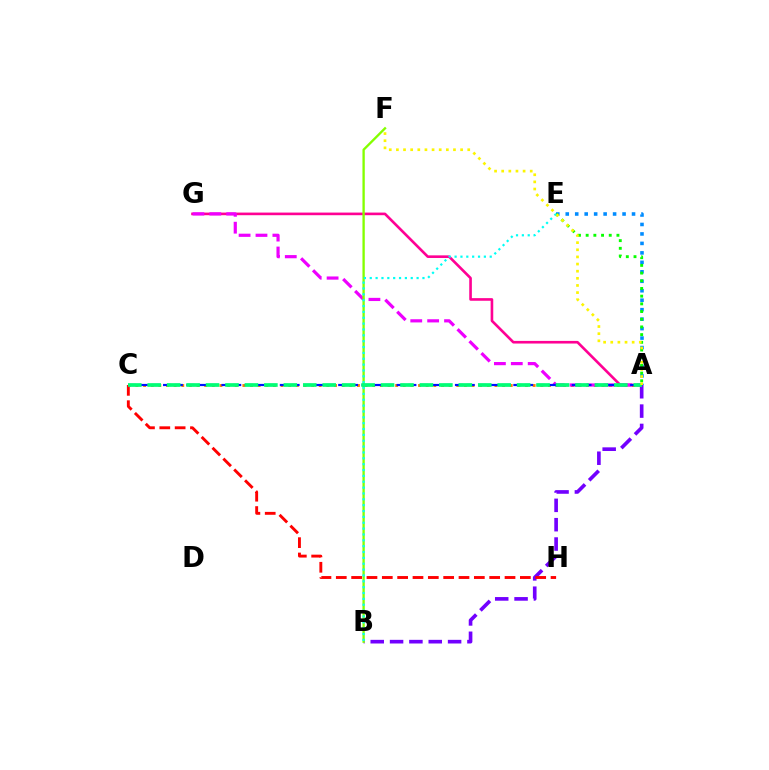{('A', 'E'): [{'color': '#008cff', 'line_style': 'dotted', 'thickness': 2.57}, {'color': '#08ff00', 'line_style': 'dotted', 'thickness': 2.09}], ('A', 'C'): [{'color': '#ff7c00', 'line_style': 'dotted', 'thickness': 2.08}, {'color': '#0010ff', 'line_style': 'dashed', 'thickness': 1.59}, {'color': '#00ff74', 'line_style': 'dashed', 'thickness': 2.64}], ('A', 'G'): [{'color': '#ff0094', 'line_style': 'solid', 'thickness': 1.89}, {'color': '#ee00ff', 'line_style': 'dashed', 'thickness': 2.3}], ('A', 'B'): [{'color': '#7200ff', 'line_style': 'dashed', 'thickness': 2.63}], ('B', 'F'): [{'color': '#84ff00', 'line_style': 'solid', 'thickness': 1.68}], ('C', 'H'): [{'color': '#ff0000', 'line_style': 'dashed', 'thickness': 2.08}], ('B', 'E'): [{'color': '#00fff6', 'line_style': 'dotted', 'thickness': 1.59}], ('A', 'F'): [{'color': '#fcf500', 'line_style': 'dotted', 'thickness': 1.94}]}